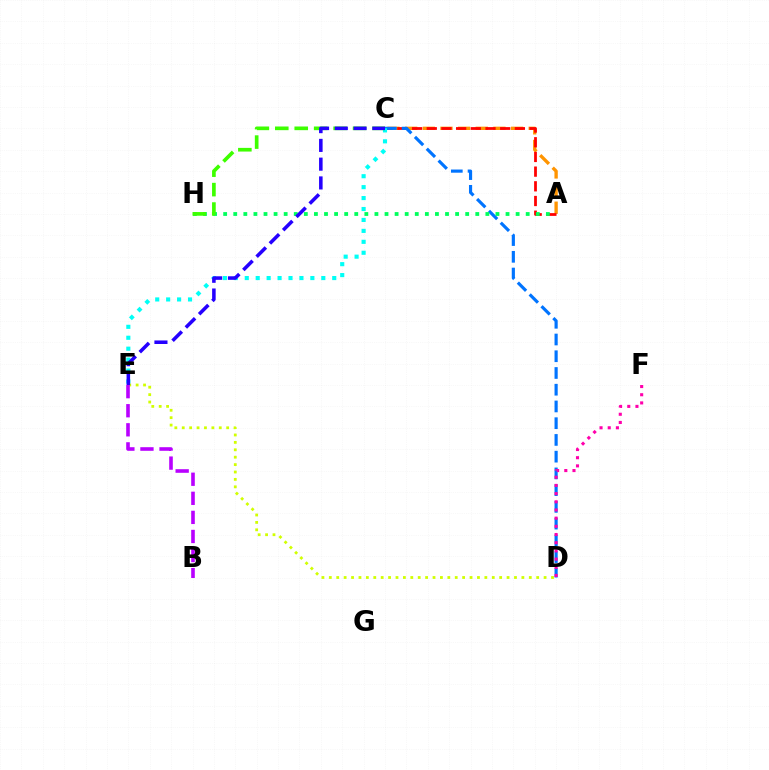{('A', 'C'): [{'color': '#ff9400', 'line_style': 'dashed', 'thickness': 2.4}, {'color': '#ff0000', 'line_style': 'dashed', 'thickness': 2.0}], ('C', 'D'): [{'color': '#0074ff', 'line_style': 'dashed', 'thickness': 2.27}], ('D', 'F'): [{'color': '#ff00ac', 'line_style': 'dotted', 'thickness': 2.22}], ('C', 'E'): [{'color': '#00fff6', 'line_style': 'dotted', 'thickness': 2.97}, {'color': '#2500ff', 'line_style': 'dashed', 'thickness': 2.55}], ('A', 'H'): [{'color': '#00ff5c', 'line_style': 'dotted', 'thickness': 2.74}], ('D', 'E'): [{'color': '#d1ff00', 'line_style': 'dotted', 'thickness': 2.01}], ('C', 'H'): [{'color': '#3dff00', 'line_style': 'dashed', 'thickness': 2.64}], ('B', 'E'): [{'color': '#b900ff', 'line_style': 'dashed', 'thickness': 2.59}]}